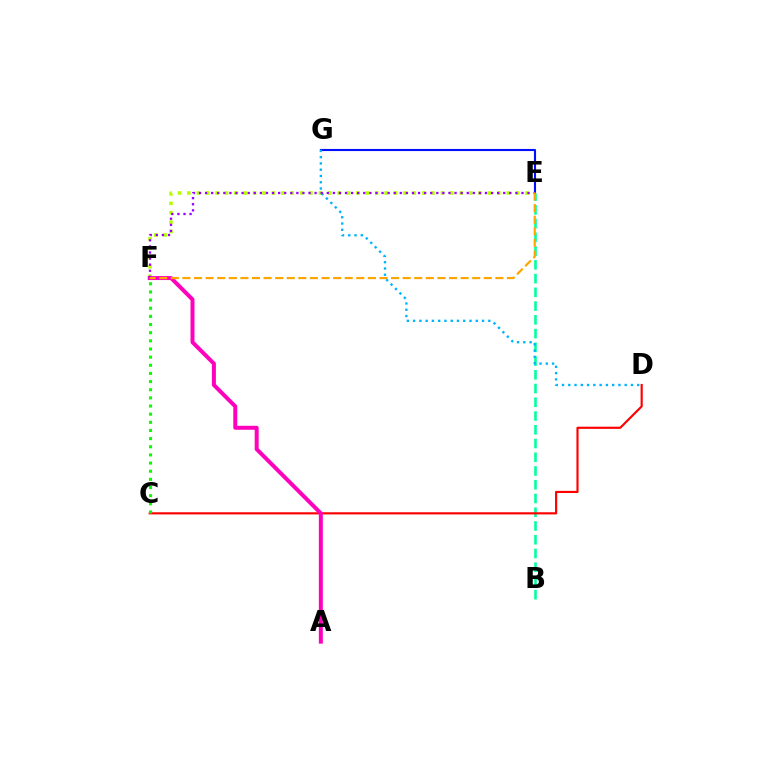{('B', 'E'): [{'color': '#00ff9d', 'line_style': 'dashed', 'thickness': 1.87}], ('C', 'D'): [{'color': '#ff0000', 'line_style': 'solid', 'thickness': 1.55}], ('E', 'F'): [{'color': '#b3ff00', 'line_style': 'dotted', 'thickness': 2.55}, {'color': '#9b00ff', 'line_style': 'dotted', 'thickness': 1.65}, {'color': '#ffa500', 'line_style': 'dashed', 'thickness': 1.57}], ('A', 'F'): [{'color': '#ff00bd', 'line_style': 'solid', 'thickness': 2.86}], ('E', 'G'): [{'color': '#0010ff', 'line_style': 'solid', 'thickness': 1.52}], ('D', 'G'): [{'color': '#00b5ff', 'line_style': 'dotted', 'thickness': 1.7}], ('C', 'F'): [{'color': '#08ff00', 'line_style': 'dotted', 'thickness': 2.21}]}